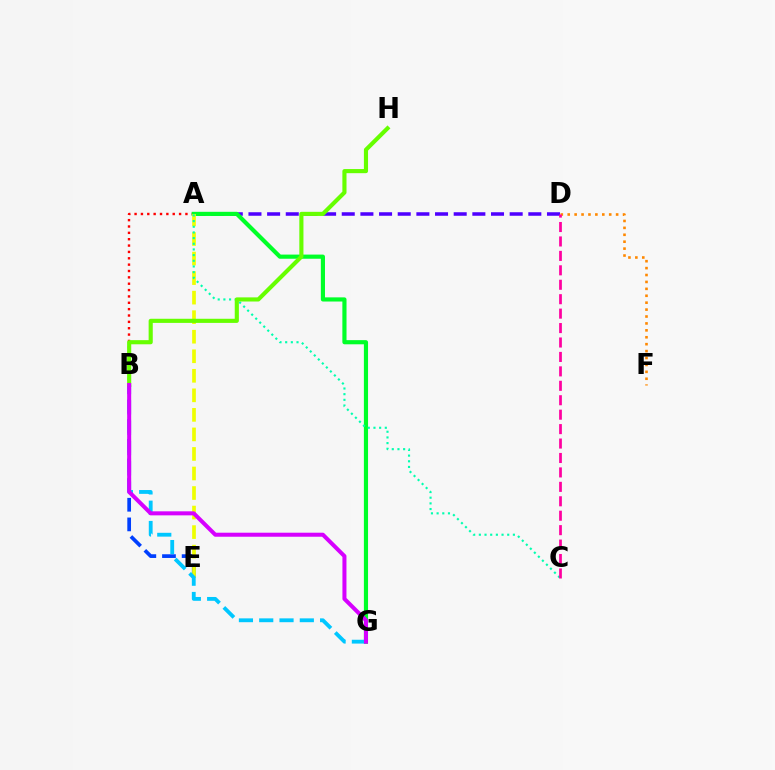{('A', 'B'): [{'color': '#ff0000', 'line_style': 'dotted', 'thickness': 1.73}], ('B', 'E'): [{'color': '#003fff', 'line_style': 'dashed', 'thickness': 2.67}], ('A', 'D'): [{'color': '#4f00ff', 'line_style': 'dashed', 'thickness': 2.53}], ('A', 'G'): [{'color': '#00ff27', 'line_style': 'solid', 'thickness': 2.99}], ('A', 'E'): [{'color': '#eeff00', 'line_style': 'dashed', 'thickness': 2.65}], ('A', 'C'): [{'color': '#00ffaf', 'line_style': 'dotted', 'thickness': 1.54}], ('B', 'G'): [{'color': '#00c7ff', 'line_style': 'dashed', 'thickness': 2.76}, {'color': '#d600ff', 'line_style': 'solid', 'thickness': 2.9}], ('D', 'F'): [{'color': '#ff8800', 'line_style': 'dotted', 'thickness': 1.88}], ('B', 'H'): [{'color': '#66ff00', 'line_style': 'solid', 'thickness': 2.97}], ('C', 'D'): [{'color': '#ff00a0', 'line_style': 'dashed', 'thickness': 1.96}]}